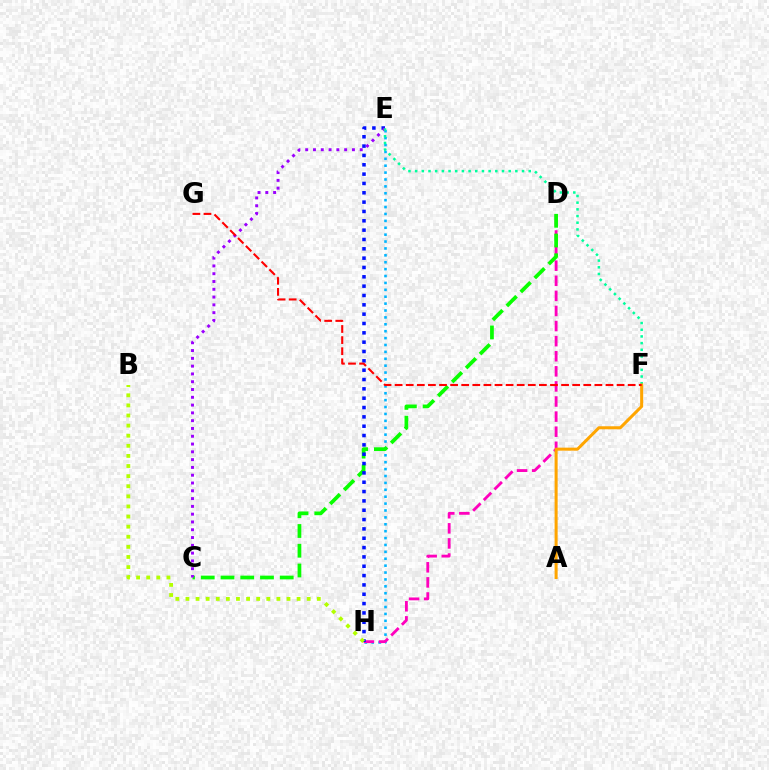{('E', 'H'): [{'color': '#00b5ff', 'line_style': 'dotted', 'thickness': 1.87}, {'color': '#0010ff', 'line_style': 'dotted', 'thickness': 2.54}], ('D', 'H'): [{'color': '#ff00bd', 'line_style': 'dashed', 'thickness': 2.05}], ('C', 'D'): [{'color': '#08ff00', 'line_style': 'dashed', 'thickness': 2.68}], ('C', 'E'): [{'color': '#9b00ff', 'line_style': 'dotted', 'thickness': 2.12}], ('E', 'F'): [{'color': '#00ff9d', 'line_style': 'dotted', 'thickness': 1.82}], ('A', 'F'): [{'color': '#ffa500', 'line_style': 'solid', 'thickness': 2.19}], ('B', 'H'): [{'color': '#b3ff00', 'line_style': 'dotted', 'thickness': 2.75}], ('F', 'G'): [{'color': '#ff0000', 'line_style': 'dashed', 'thickness': 1.51}]}